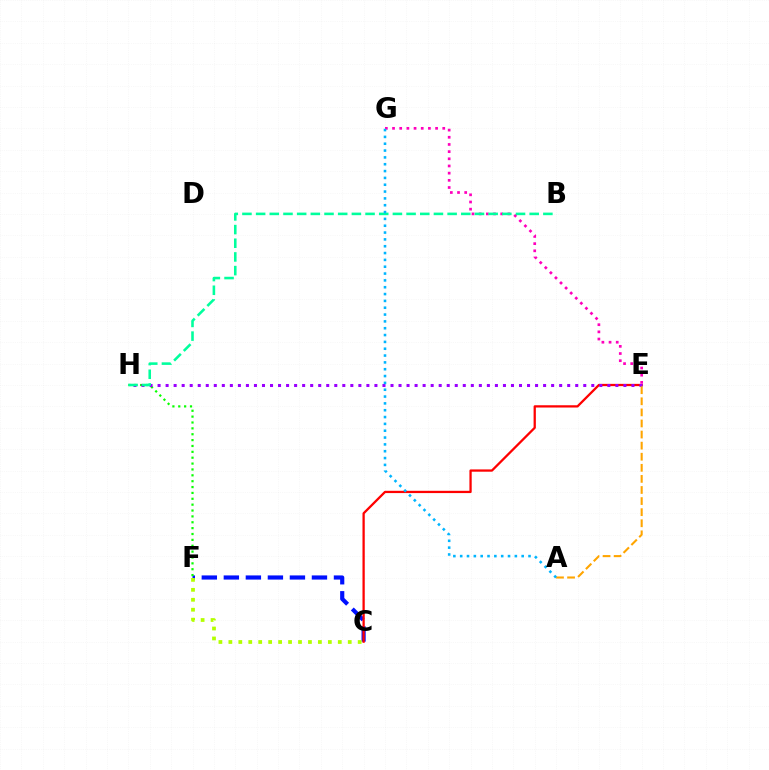{('C', 'F'): [{'color': '#0010ff', 'line_style': 'dashed', 'thickness': 2.99}, {'color': '#b3ff00', 'line_style': 'dotted', 'thickness': 2.7}], ('F', 'H'): [{'color': '#08ff00', 'line_style': 'dotted', 'thickness': 1.59}], ('C', 'E'): [{'color': '#ff0000', 'line_style': 'solid', 'thickness': 1.64}], ('E', 'H'): [{'color': '#9b00ff', 'line_style': 'dotted', 'thickness': 2.18}], ('A', 'E'): [{'color': '#ffa500', 'line_style': 'dashed', 'thickness': 1.51}], ('E', 'G'): [{'color': '#ff00bd', 'line_style': 'dotted', 'thickness': 1.95}], ('B', 'H'): [{'color': '#00ff9d', 'line_style': 'dashed', 'thickness': 1.86}], ('A', 'G'): [{'color': '#00b5ff', 'line_style': 'dotted', 'thickness': 1.86}]}